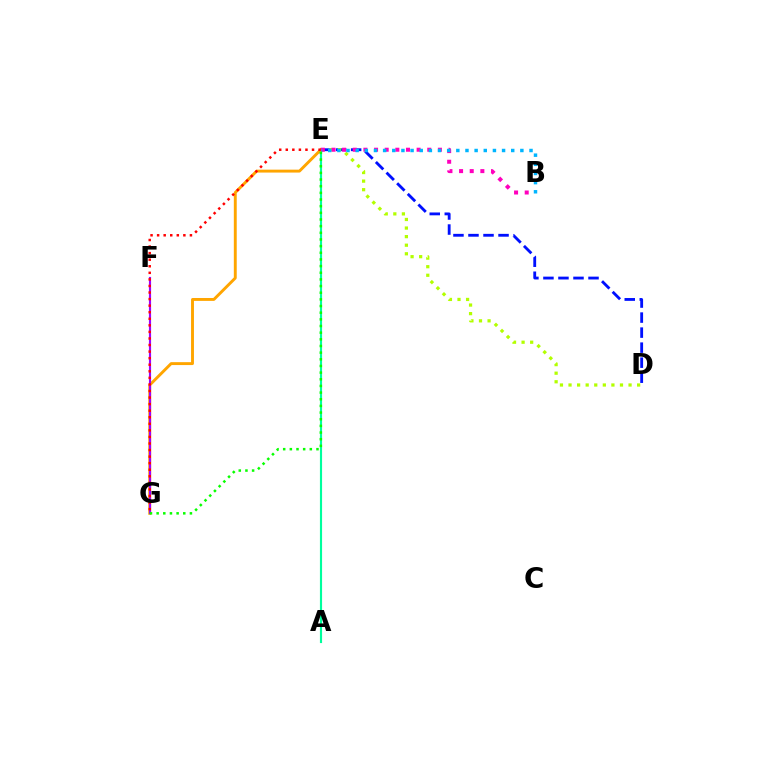{('D', 'E'): [{'color': '#0010ff', 'line_style': 'dashed', 'thickness': 2.04}, {'color': '#b3ff00', 'line_style': 'dotted', 'thickness': 2.33}], ('A', 'E'): [{'color': '#00ff9d', 'line_style': 'solid', 'thickness': 1.54}], ('E', 'G'): [{'color': '#ffa500', 'line_style': 'solid', 'thickness': 2.09}, {'color': '#08ff00', 'line_style': 'dotted', 'thickness': 1.81}, {'color': '#ff0000', 'line_style': 'dotted', 'thickness': 1.78}], ('B', 'E'): [{'color': '#ff00bd', 'line_style': 'dotted', 'thickness': 2.89}, {'color': '#00b5ff', 'line_style': 'dotted', 'thickness': 2.49}], ('F', 'G'): [{'color': '#9b00ff', 'line_style': 'solid', 'thickness': 1.55}]}